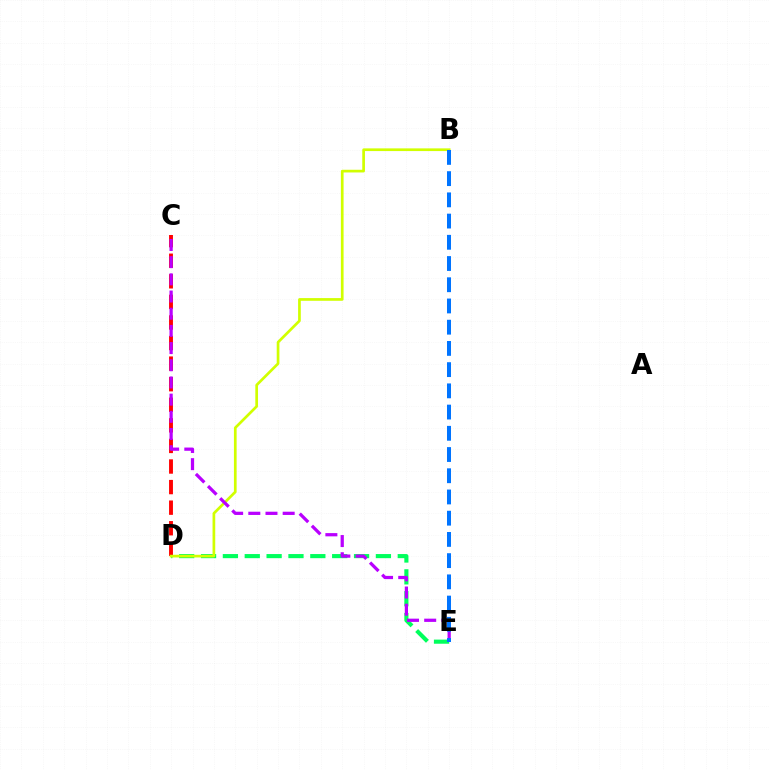{('D', 'E'): [{'color': '#00ff5c', 'line_style': 'dashed', 'thickness': 2.97}], ('C', 'D'): [{'color': '#ff0000', 'line_style': 'dashed', 'thickness': 2.8}], ('B', 'D'): [{'color': '#d1ff00', 'line_style': 'solid', 'thickness': 1.94}], ('C', 'E'): [{'color': '#b900ff', 'line_style': 'dashed', 'thickness': 2.33}], ('B', 'E'): [{'color': '#0074ff', 'line_style': 'dashed', 'thickness': 2.88}]}